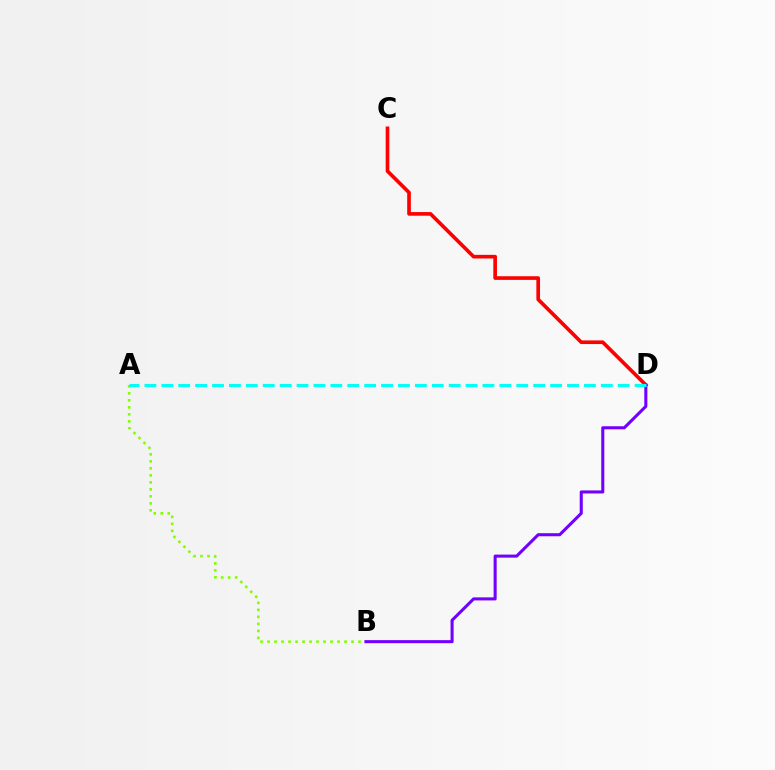{('C', 'D'): [{'color': '#ff0000', 'line_style': 'solid', 'thickness': 2.63}], ('A', 'B'): [{'color': '#84ff00', 'line_style': 'dotted', 'thickness': 1.9}], ('B', 'D'): [{'color': '#7200ff', 'line_style': 'solid', 'thickness': 2.2}], ('A', 'D'): [{'color': '#00fff6', 'line_style': 'dashed', 'thickness': 2.3}]}